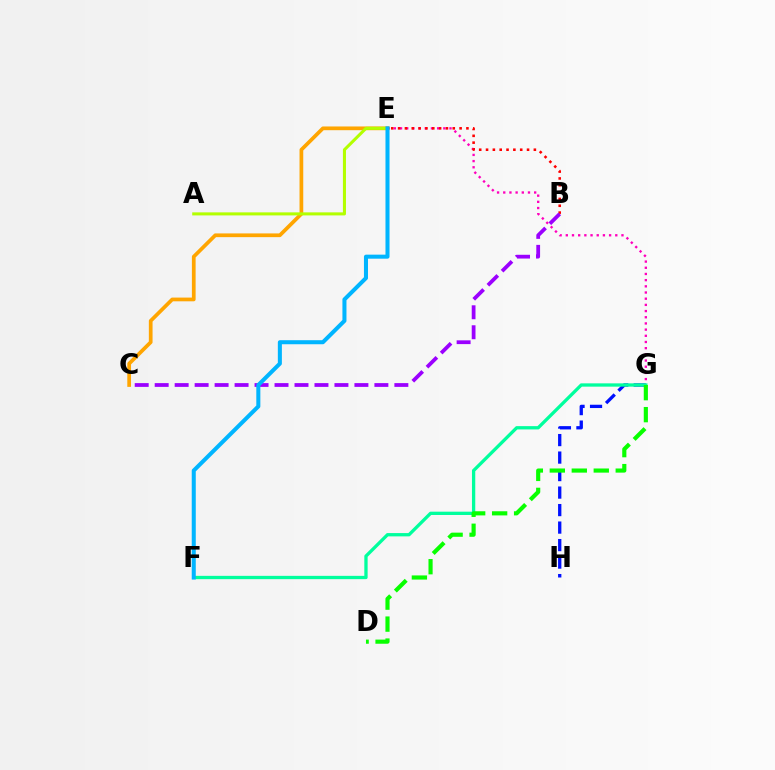{('E', 'G'): [{'color': '#ff00bd', 'line_style': 'dotted', 'thickness': 1.68}], ('C', 'E'): [{'color': '#ffa500', 'line_style': 'solid', 'thickness': 2.68}], ('B', 'E'): [{'color': '#ff0000', 'line_style': 'dotted', 'thickness': 1.86}], ('G', 'H'): [{'color': '#0010ff', 'line_style': 'dashed', 'thickness': 2.38}], ('A', 'E'): [{'color': '#b3ff00', 'line_style': 'solid', 'thickness': 2.2}], ('B', 'C'): [{'color': '#9b00ff', 'line_style': 'dashed', 'thickness': 2.71}], ('F', 'G'): [{'color': '#00ff9d', 'line_style': 'solid', 'thickness': 2.38}], ('D', 'G'): [{'color': '#08ff00', 'line_style': 'dashed', 'thickness': 2.99}], ('E', 'F'): [{'color': '#00b5ff', 'line_style': 'solid', 'thickness': 2.91}]}